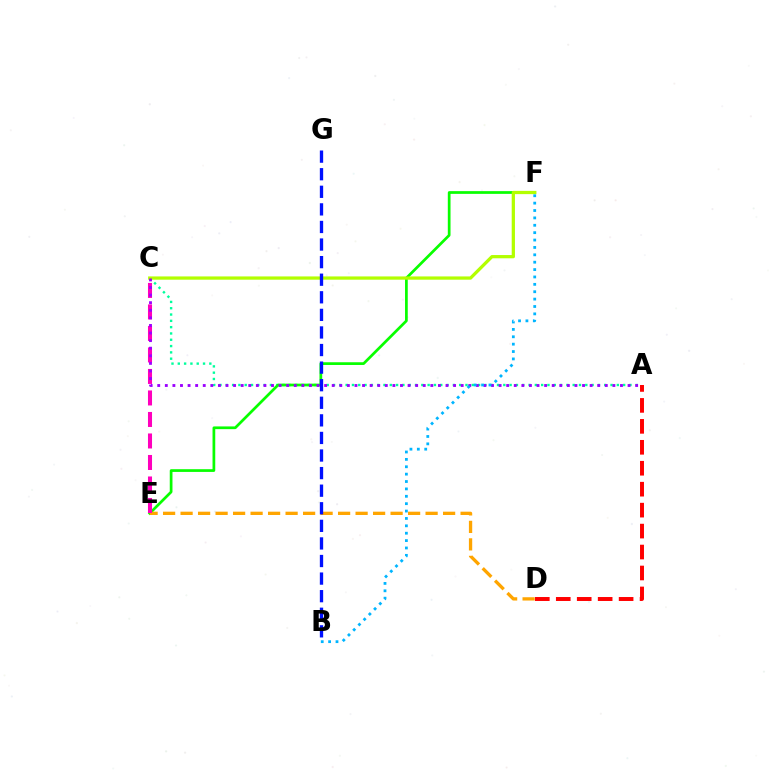{('A', 'D'): [{'color': '#ff0000', 'line_style': 'dashed', 'thickness': 2.85}], ('A', 'C'): [{'color': '#00ff9d', 'line_style': 'dotted', 'thickness': 1.71}, {'color': '#9b00ff', 'line_style': 'dotted', 'thickness': 2.06}], ('E', 'F'): [{'color': '#08ff00', 'line_style': 'solid', 'thickness': 1.96}], ('D', 'E'): [{'color': '#ffa500', 'line_style': 'dashed', 'thickness': 2.38}], ('C', 'F'): [{'color': '#b3ff00', 'line_style': 'solid', 'thickness': 2.35}], ('B', 'G'): [{'color': '#0010ff', 'line_style': 'dashed', 'thickness': 2.39}], ('C', 'E'): [{'color': '#ff00bd', 'line_style': 'dashed', 'thickness': 2.92}], ('B', 'F'): [{'color': '#00b5ff', 'line_style': 'dotted', 'thickness': 2.01}]}